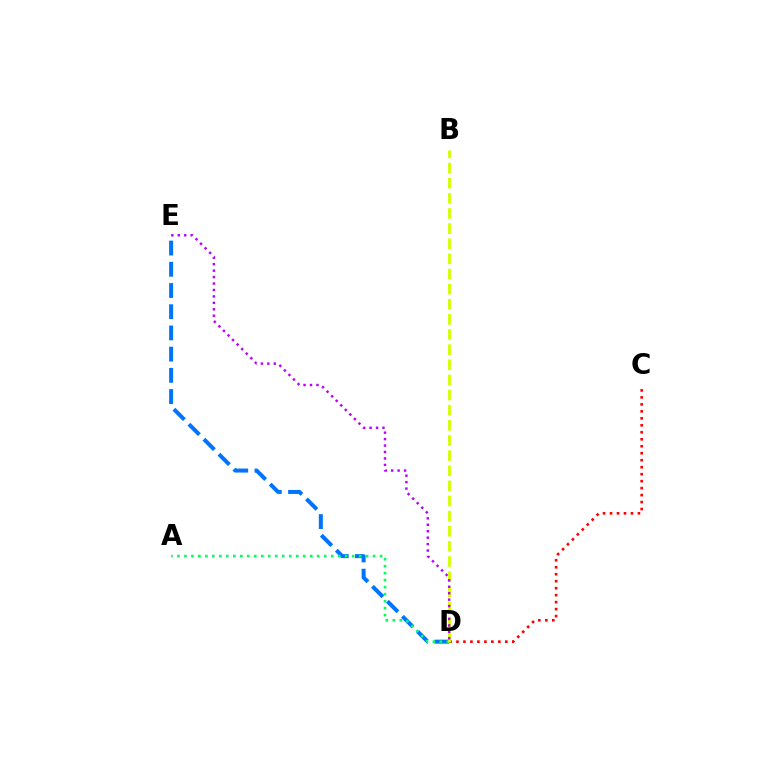{('D', 'E'): [{'color': '#0074ff', 'line_style': 'dashed', 'thickness': 2.88}, {'color': '#b900ff', 'line_style': 'dotted', 'thickness': 1.75}], ('A', 'D'): [{'color': '#00ff5c', 'line_style': 'dotted', 'thickness': 1.9}], ('C', 'D'): [{'color': '#ff0000', 'line_style': 'dotted', 'thickness': 1.9}], ('B', 'D'): [{'color': '#d1ff00', 'line_style': 'dashed', 'thickness': 2.06}]}